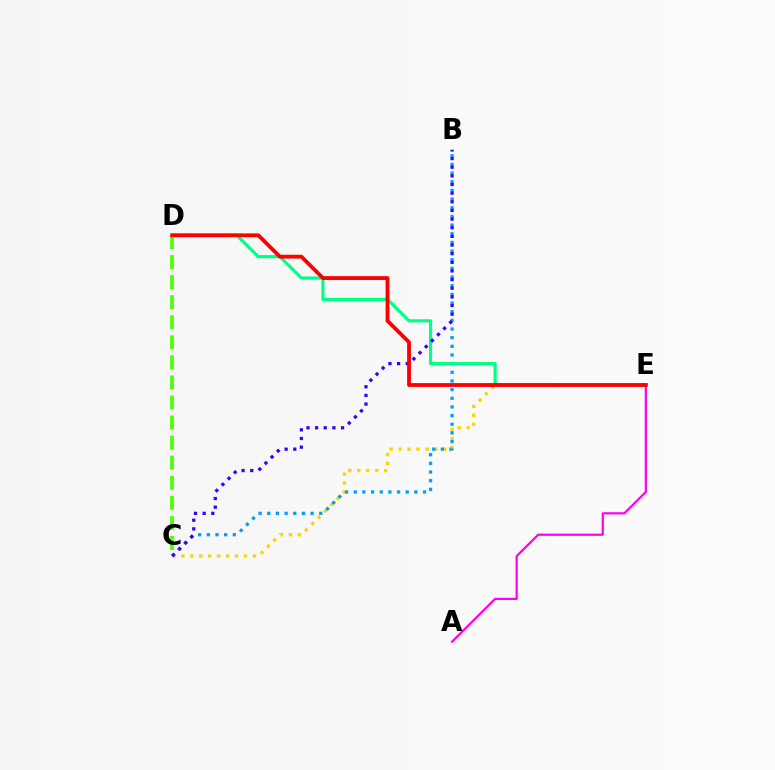{('C', 'D'): [{'color': '#4fff00', 'line_style': 'dashed', 'thickness': 2.73}], ('C', 'E'): [{'color': '#ffd500', 'line_style': 'dotted', 'thickness': 2.43}], ('B', 'C'): [{'color': '#009eff', 'line_style': 'dotted', 'thickness': 2.35}, {'color': '#3700ff', 'line_style': 'dotted', 'thickness': 2.35}], ('A', 'E'): [{'color': '#ff00ed', 'line_style': 'solid', 'thickness': 1.6}], ('D', 'E'): [{'color': '#00ff86', 'line_style': 'solid', 'thickness': 2.27}, {'color': '#ff0000', 'line_style': 'solid', 'thickness': 2.76}]}